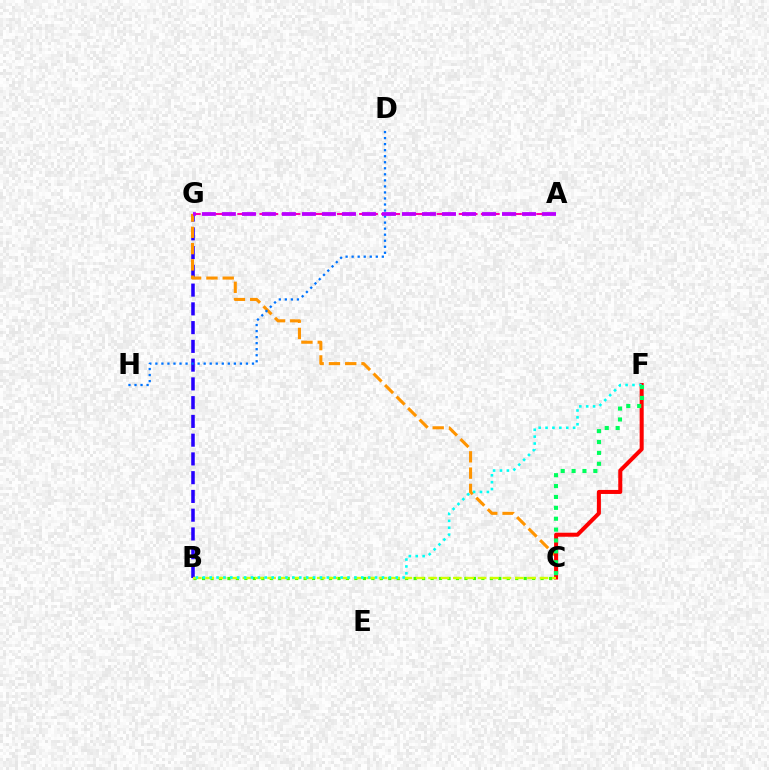{('B', 'C'): [{'color': '#3dff00', 'line_style': 'dotted', 'thickness': 2.3}, {'color': '#d1ff00', 'line_style': 'dashed', 'thickness': 1.68}], ('B', 'G'): [{'color': '#2500ff', 'line_style': 'dashed', 'thickness': 2.55}], ('C', 'G'): [{'color': '#ff9400', 'line_style': 'dashed', 'thickness': 2.21}], ('C', 'F'): [{'color': '#ff0000', 'line_style': 'solid', 'thickness': 2.9}, {'color': '#00ff5c', 'line_style': 'dotted', 'thickness': 2.96}], ('A', 'G'): [{'color': '#ff00ac', 'line_style': 'dashed', 'thickness': 1.5}, {'color': '#b900ff', 'line_style': 'dashed', 'thickness': 2.72}], ('D', 'H'): [{'color': '#0074ff', 'line_style': 'dotted', 'thickness': 1.64}], ('B', 'F'): [{'color': '#00fff6', 'line_style': 'dotted', 'thickness': 1.87}]}